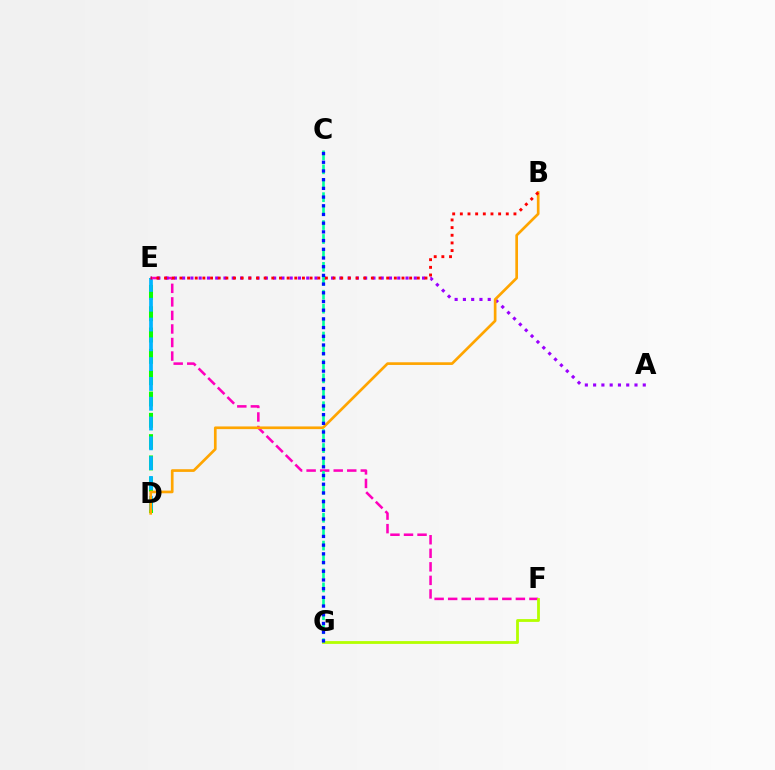{('D', 'E'): [{'color': '#08ff00', 'line_style': 'dashed', 'thickness': 2.9}, {'color': '#00b5ff', 'line_style': 'dashed', 'thickness': 2.69}], ('E', 'F'): [{'color': '#ff00bd', 'line_style': 'dashed', 'thickness': 1.84}], ('F', 'G'): [{'color': '#b3ff00', 'line_style': 'solid', 'thickness': 2.02}], ('A', 'E'): [{'color': '#9b00ff', 'line_style': 'dotted', 'thickness': 2.25}], ('C', 'G'): [{'color': '#00ff9d', 'line_style': 'dashed', 'thickness': 1.89}, {'color': '#0010ff', 'line_style': 'dotted', 'thickness': 2.36}], ('B', 'D'): [{'color': '#ffa500', 'line_style': 'solid', 'thickness': 1.93}], ('B', 'E'): [{'color': '#ff0000', 'line_style': 'dotted', 'thickness': 2.08}]}